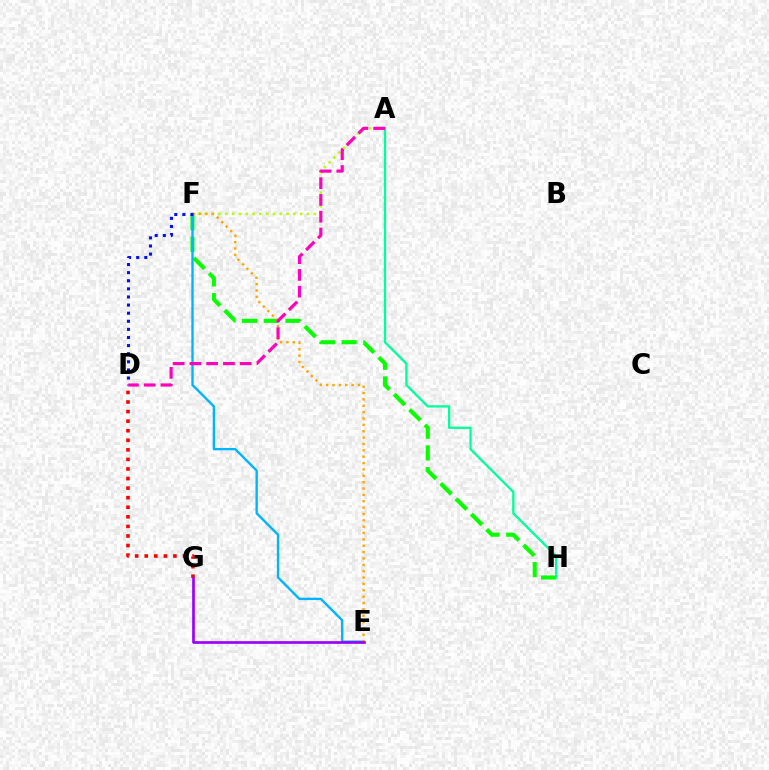{('F', 'H'): [{'color': '#08ff00', 'line_style': 'dashed', 'thickness': 2.95}], ('E', 'F'): [{'color': '#00b5ff', 'line_style': 'solid', 'thickness': 1.71}, {'color': '#ffa500', 'line_style': 'dotted', 'thickness': 1.73}], ('D', 'G'): [{'color': '#ff0000', 'line_style': 'dotted', 'thickness': 2.6}], ('A', 'F'): [{'color': '#b3ff00', 'line_style': 'dotted', 'thickness': 1.85}], ('A', 'H'): [{'color': '#00ff9d', 'line_style': 'solid', 'thickness': 1.65}], ('E', 'G'): [{'color': '#9b00ff', 'line_style': 'solid', 'thickness': 1.94}], ('D', 'F'): [{'color': '#0010ff', 'line_style': 'dotted', 'thickness': 2.2}], ('A', 'D'): [{'color': '#ff00bd', 'line_style': 'dashed', 'thickness': 2.28}]}